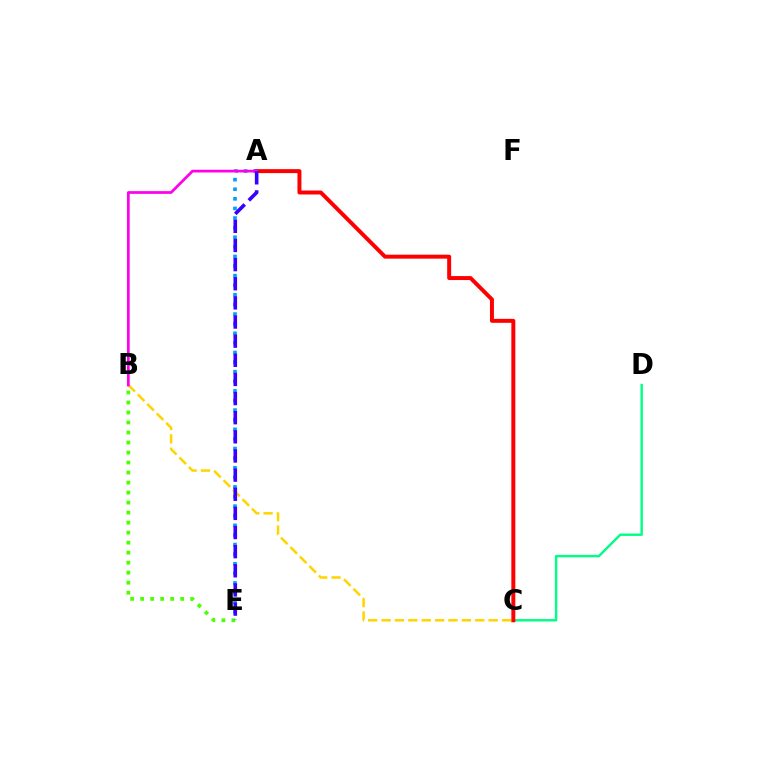{('B', 'E'): [{'color': '#4fff00', 'line_style': 'dotted', 'thickness': 2.72}], ('C', 'D'): [{'color': '#00ff86', 'line_style': 'solid', 'thickness': 1.75}], ('A', 'E'): [{'color': '#009eff', 'line_style': 'dotted', 'thickness': 2.61}, {'color': '#3700ff', 'line_style': 'dashed', 'thickness': 2.6}], ('B', 'C'): [{'color': '#ffd500', 'line_style': 'dashed', 'thickness': 1.82}], ('A', 'C'): [{'color': '#ff0000', 'line_style': 'solid', 'thickness': 2.86}], ('A', 'B'): [{'color': '#ff00ed', 'line_style': 'solid', 'thickness': 1.97}]}